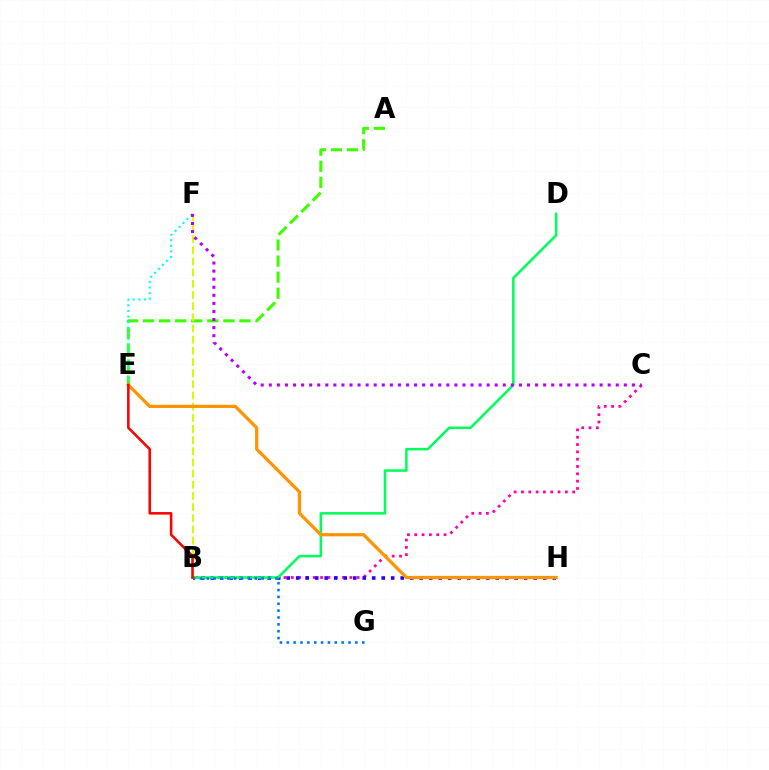{('A', 'E'): [{'color': '#3dff00', 'line_style': 'dashed', 'thickness': 2.18}], ('B', 'C'): [{'color': '#ff00ac', 'line_style': 'dotted', 'thickness': 1.99}], ('E', 'F'): [{'color': '#00fff6', 'line_style': 'dotted', 'thickness': 1.52}], ('B', 'H'): [{'color': '#2500ff', 'line_style': 'dotted', 'thickness': 2.58}], ('B', 'F'): [{'color': '#d1ff00', 'line_style': 'dashed', 'thickness': 1.52}], ('B', 'D'): [{'color': '#00ff5c', 'line_style': 'solid', 'thickness': 1.81}], ('B', 'G'): [{'color': '#0074ff', 'line_style': 'dotted', 'thickness': 1.86}], ('E', 'H'): [{'color': '#ff9400', 'line_style': 'solid', 'thickness': 2.32}], ('B', 'E'): [{'color': '#ff0000', 'line_style': 'solid', 'thickness': 1.83}], ('C', 'F'): [{'color': '#b900ff', 'line_style': 'dotted', 'thickness': 2.19}]}